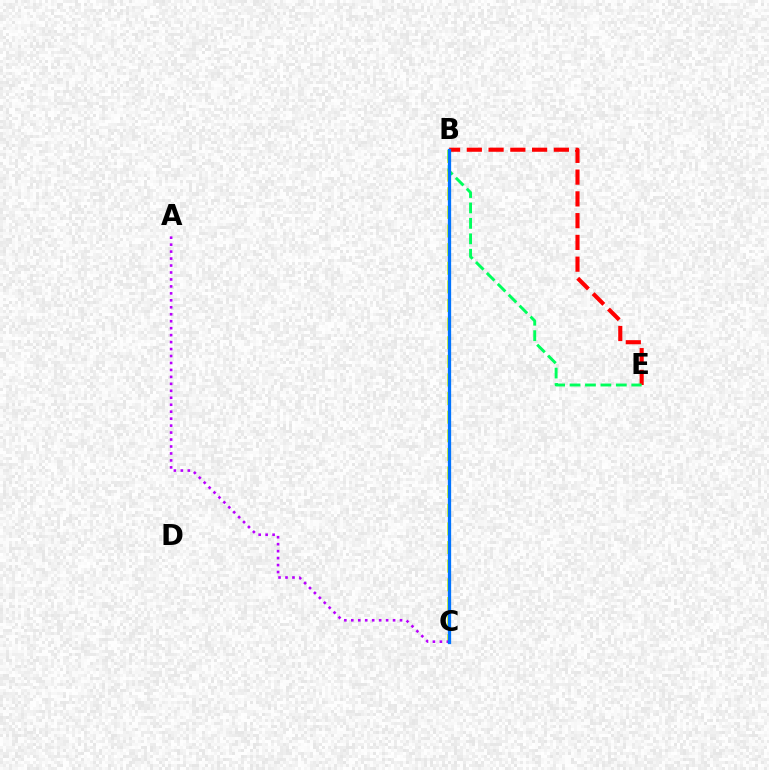{('B', 'C'): [{'color': '#d1ff00', 'line_style': 'dashed', 'thickness': 2.53}, {'color': '#0074ff', 'line_style': 'solid', 'thickness': 2.36}], ('B', 'E'): [{'color': '#ff0000', 'line_style': 'dashed', 'thickness': 2.96}, {'color': '#00ff5c', 'line_style': 'dashed', 'thickness': 2.1}], ('A', 'C'): [{'color': '#b900ff', 'line_style': 'dotted', 'thickness': 1.89}]}